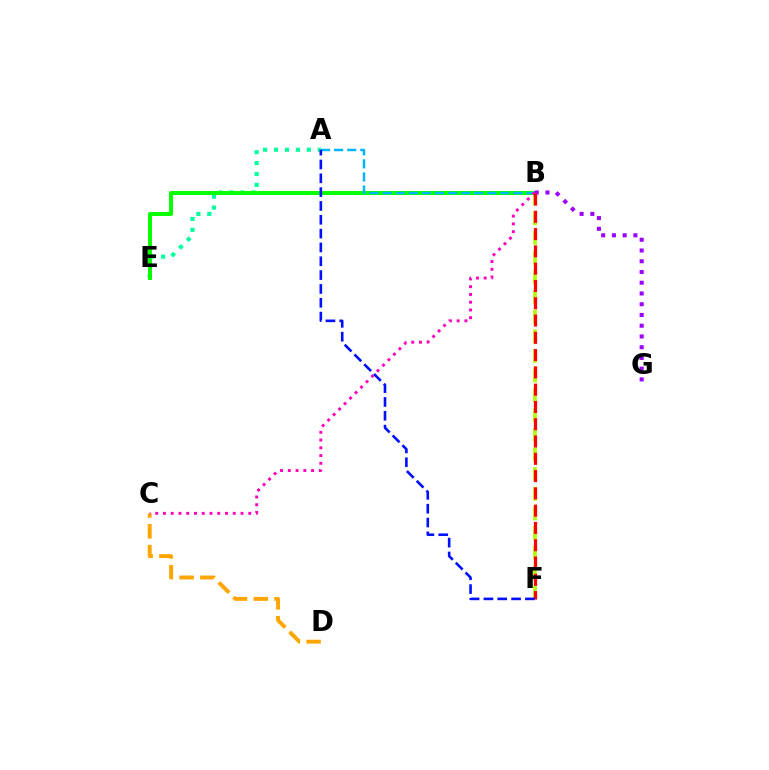{('B', 'F'): [{'color': '#b3ff00', 'line_style': 'dashed', 'thickness': 2.67}, {'color': '#ff0000', 'line_style': 'dashed', 'thickness': 2.35}], ('A', 'E'): [{'color': '#00ff9d', 'line_style': 'dotted', 'thickness': 2.97}], ('C', 'D'): [{'color': '#ffa500', 'line_style': 'dashed', 'thickness': 2.82}], ('B', 'E'): [{'color': '#08ff00', 'line_style': 'solid', 'thickness': 2.86}], ('A', 'B'): [{'color': '#00b5ff', 'line_style': 'dashed', 'thickness': 1.78}], ('B', 'G'): [{'color': '#9b00ff', 'line_style': 'dotted', 'thickness': 2.92}], ('B', 'C'): [{'color': '#ff00bd', 'line_style': 'dotted', 'thickness': 2.11}], ('A', 'F'): [{'color': '#0010ff', 'line_style': 'dashed', 'thickness': 1.88}]}